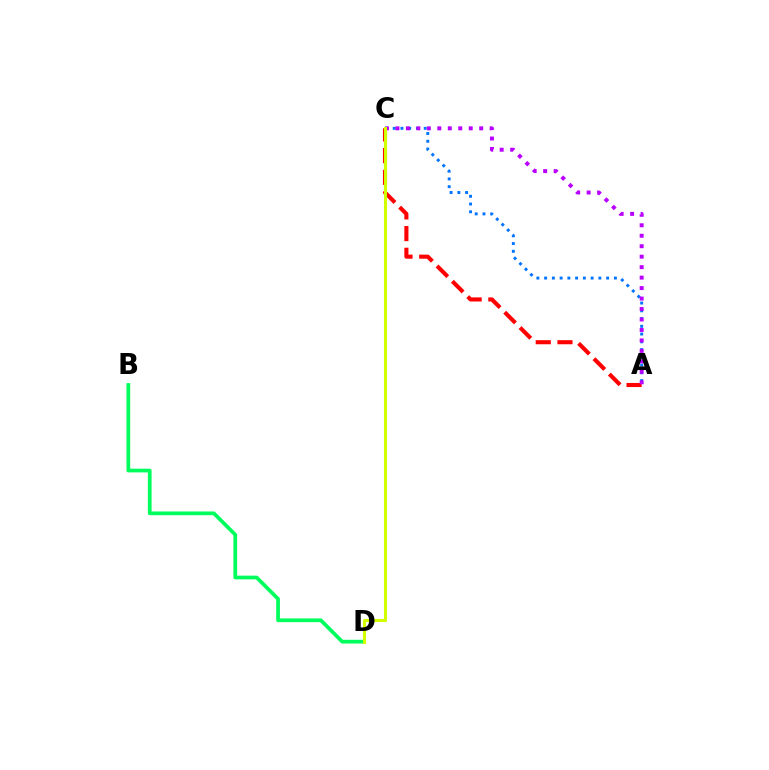{('A', 'C'): [{'color': '#ff0000', 'line_style': 'dashed', 'thickness': 2.95}, {'color': '#0074ff', 'line_style': 'dotted', 'thickness': 2.11}, {'color': '#b900ff', 'line_style': 'dotted', 'thickness': 2.84}], ('B', 'D'): [{'color': '#00ff5c', 'line_style': 'solid', 'thickness': 2.69}], ('C', 'D'): [{'color': '#d1ff00', 'line_style': 'solid', 'thickness': 2.24}]}